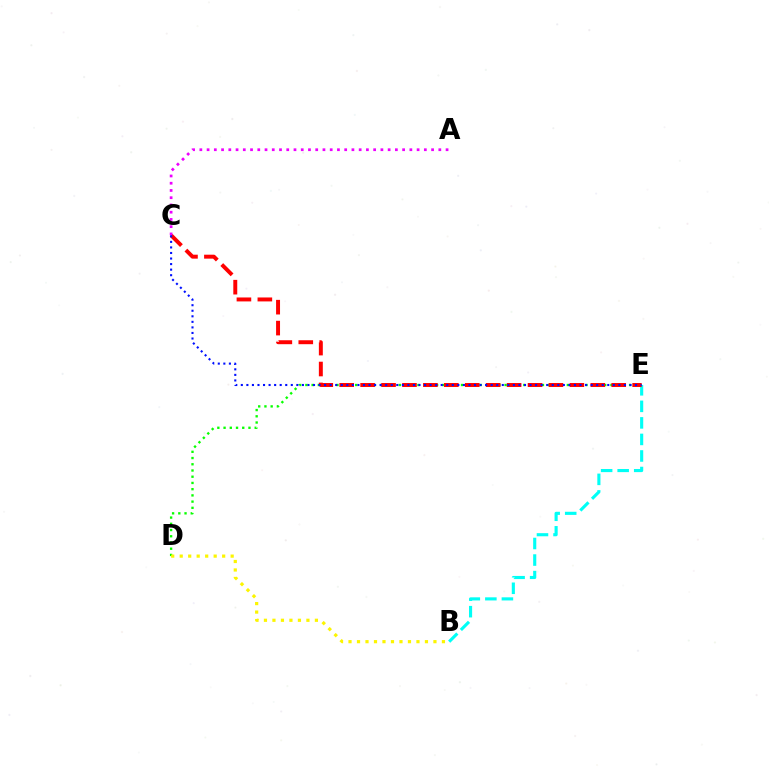{('D', 'E'): [{'color': '#08ff00', 'line_style': 'dotted', 'thickness': 1.69}], ('B', 'E'): [{'color': '#00fff6', 'line_style': 'dashed', 'thickness': 2.25}], ('C', 'E'): [{'color': '#ff0000', 'line_style': 'dashed', 'thickness': 2.84}, {'color': '#0010ff', 'line_style': 'dotted', 'thickness': 1.51}], ('A', 'C'): [{'color': '#ee00ff', 'line_style': 'dotted', 'thickness': 1.97}], ('B', 'D'): [{'color': '#fcf500', 'line_style': 'dotted', 'thickness': 2.31}]}